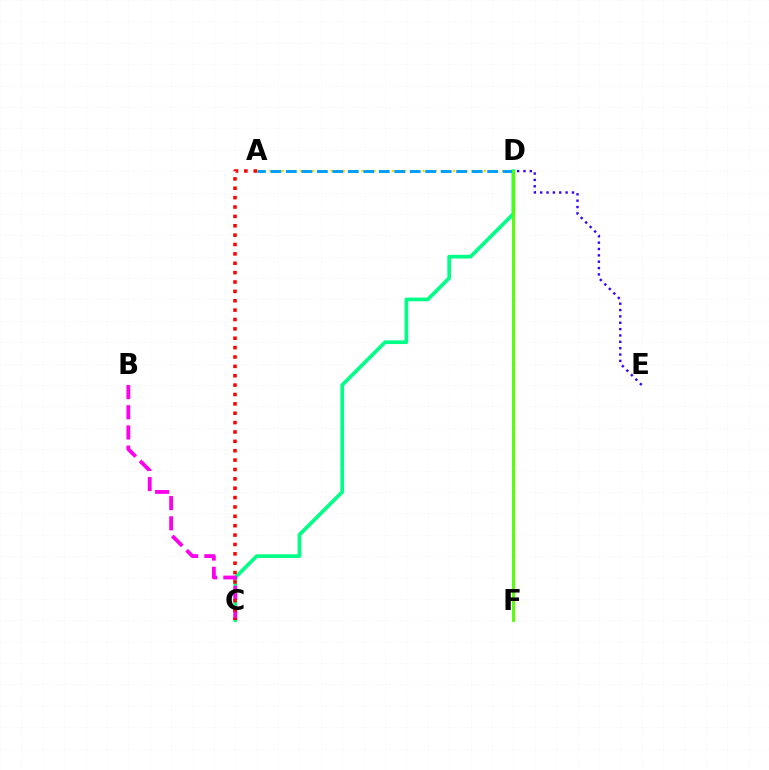{('D', 'E'): [{'color': '#3700ff', 'line_style': 'dotted', 'thickness': 1.73}], ('A', 'D'): [{'color': '#ffd500', 'line_style': 'dotted', 'thickness': 1.66}, {'color': '#009eff', 'line_style': 'dashed', 'thickness': 2.1}], ('C', 'D'): [{'color': '#00ff86', 'line_style': 'solid', 'thickness': 2.65}], ('B', 'C'): [{'color': '#ff00ed', 'line_style': 'dashed', 'thickness': 2.74}], ('D', 'F'): [{'color': '#4fff00', 'line_style': 'solid', 'thickness': 2.06}], ('A', 'C'): [{'color': '#ff0000', 'line_style': 'dotted', 'thickness': 2.55}]}